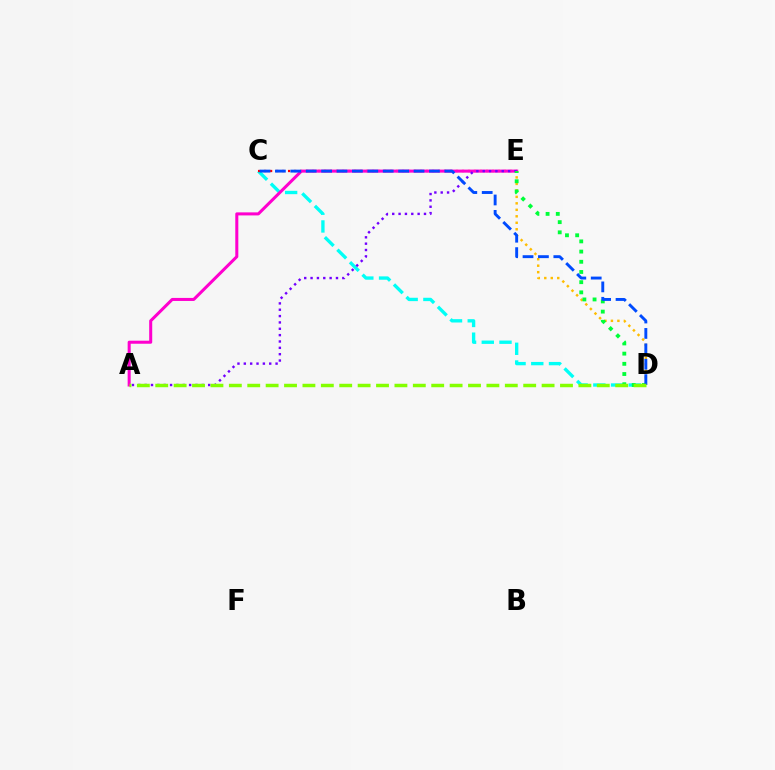{('C', 'D'): [{'color': '#00fff6', 'line_style': 'dashed', 'thickness': 2.41}, {'color': '#004bff', 'line_style': 'dashed', 'thickness': 2.09}], ('C', 'E'): [{'color': '#ff0000', 'line_style': 'dotted', 'thickness': 1.63}], ('A', 'E'): [{'color': '#ff00cf', 'line_style': 'solid', 'thickness': 2.19}, {'color': '#7200ff', 'line_style': 'dotted', 'thickness': 1.73}], ('D', 'E'): [{'color': '#ffbd00', 'line_style': 'dotted', 'thickness': 1.76}, {'color': '#00ff39', 'line_style': 'dotted', 'thickness': 2.77}], ('A', 'D'): [{'color': '#84ff00', 'line_style': 'dashed', 'thickness': 2.5}]}